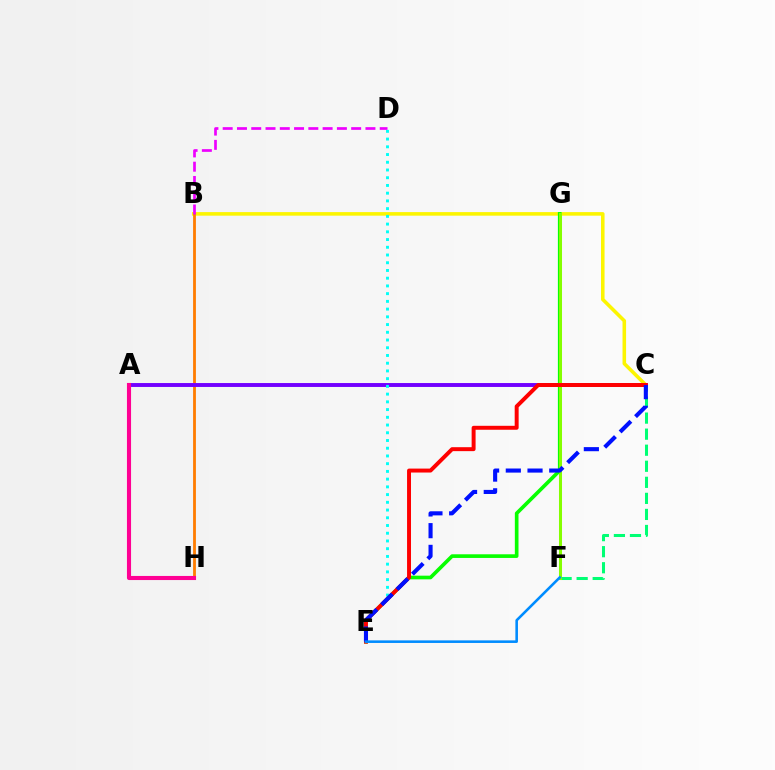{('B', 'C'): [{'color': '#fcf500', 'line_style': 'solid', 'thickness': 2.57}], ('B', 'H'): [{'color': '#ff7c00', 'line_style': 'solid', 'thickness': 2.02}], ('A', 'C'): [{'color': '#7200ff', 'line_style': 'solid', 'thickness': 2.82}], ('C', 'F'): [{'color': '#00ff74', 'line_style': 'dashed', 'thickness': 2.18}], ('E', 'G'): [{'color': '#08ff00', 'line_style': 'solid', 'thickness': 2.63}], ('F', 'G'): [{'color': '#84ff00', 'line_style': 'solid', 'thickness': 2.19}], ('D', 'E'): [{'color': '#00fff6', 'line_style': 'dotted', 'thickness': 2.1}], ('A', 'H'): [{'color': '#ff0094', 'line_style': 'solid', 'thickness': 2.95}], ('C', 'E'): [{'color': '#ff0000', 'line_style': 'solid', 'thickness': 2.84}, {'color': '#0010ff', 'line_style': 'dashed', 'thickness': 2.95}], ('B', 'D'): [{'color': '#ee00ff', 'line_style': 'dashed', 'thickness': 1.94}], ('E', 'F'): [{'color': '#008cff', 'line_style': 'solid', 'thickness': 1.86}]}